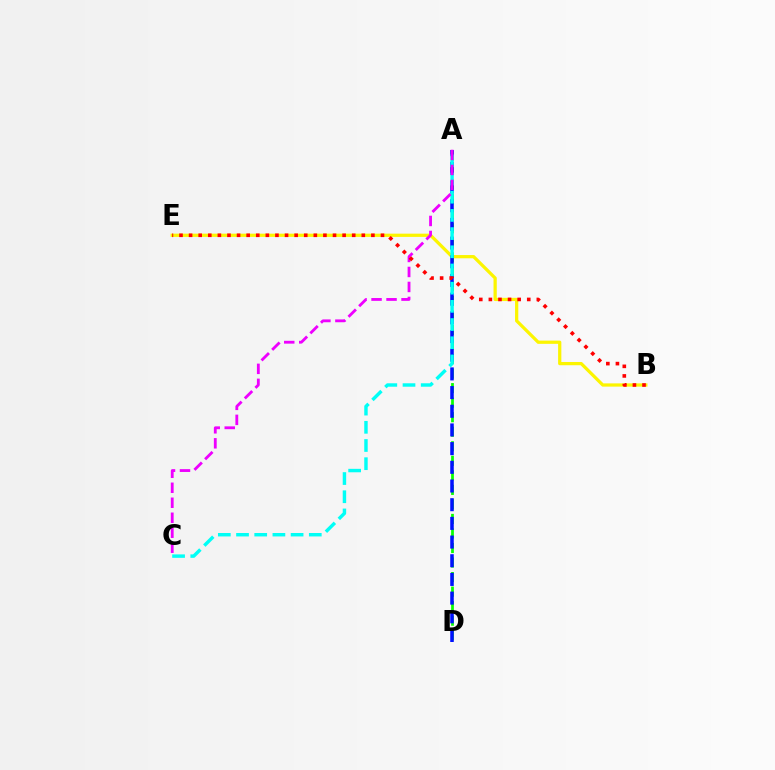{('B', 'E'): [{'color': '#fcf500', 'line_style': 'solid', 'thickness': 2.33}, {'color': '#ff0000', 'line_style': 'dotted', 'thickness': 2.61}], ('A', 'D'): [{'color': '#08ff00', 'line_style': 'dashed', 'thickness': 1.97}, {'color': '#0010ff', 'line_style': 'dashed', 'thickness': 2.54}], ('A', 'C'): [{'color': '#00fff6', 'line_style': 'dashed', 'thickness': 2.47}, {'color': '#ee00ff', 'line_style': 'dashed', 'thickness': 2.04}]}